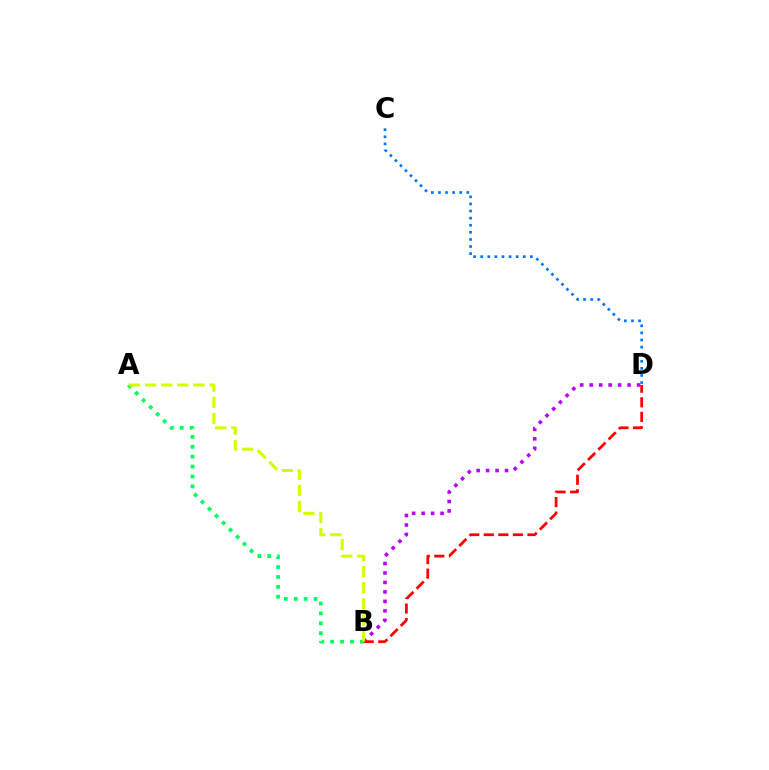{('B', 'D'): [{'color': '#b900ff', 'line_style': 'dotted', 'thickness': 2.57}, {'color': '#ff0000', 'line_style': 'dashed', 'thickness': 1.98}], ('A', 'B'): [{'color': '#00ff5c', 'line_style': 'dotted', 'thickness': 2.69}, {'color': '#d1ff00', 'line_style': 'dashed', 'thickness': 2.19}], ('C', 'D'): [{'color': '#0074ff', 'line_style': 'dotted', 'thickness': 1.93}]}